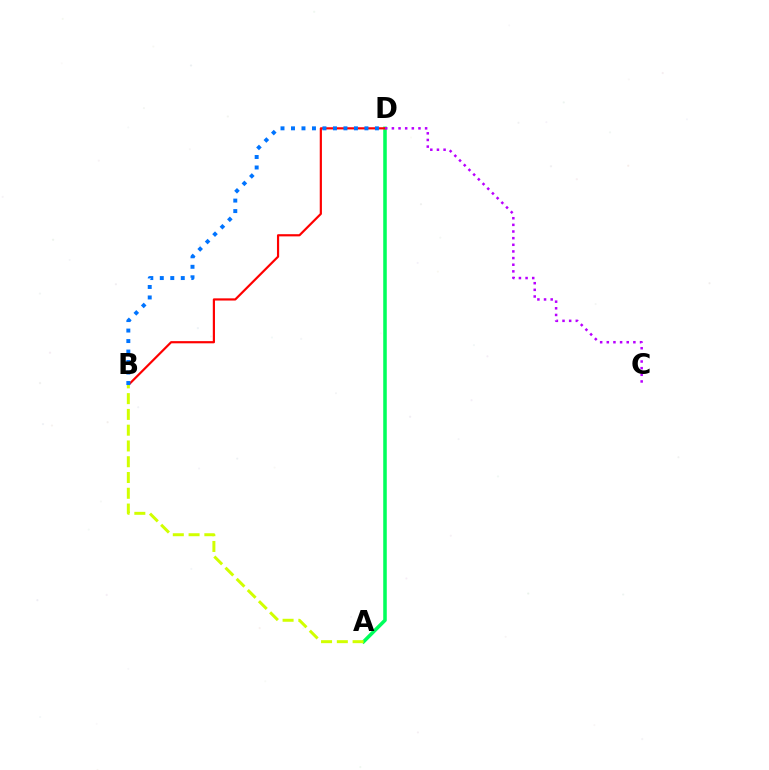{('A', 'D'): [{'color': '#00ff5c', 'line_style': 'solid', 'thickness': 2.56}], ('B', 'D'): [{'color': '#ff0000', 'line_style': 'solid', 'thickness': 1.57}, {'color': '#0074ff', 'line_style': 'dotted', 'thickness': 2.85}], ('A', 'B'): [{'color': '#d1ff00', 'line_style': 'dashed', 'thickness': 2.14}], ('C', 'D'): [{'color': '#b900ff', 'line_style': 'dotted', 'thickness': 1.81}]}